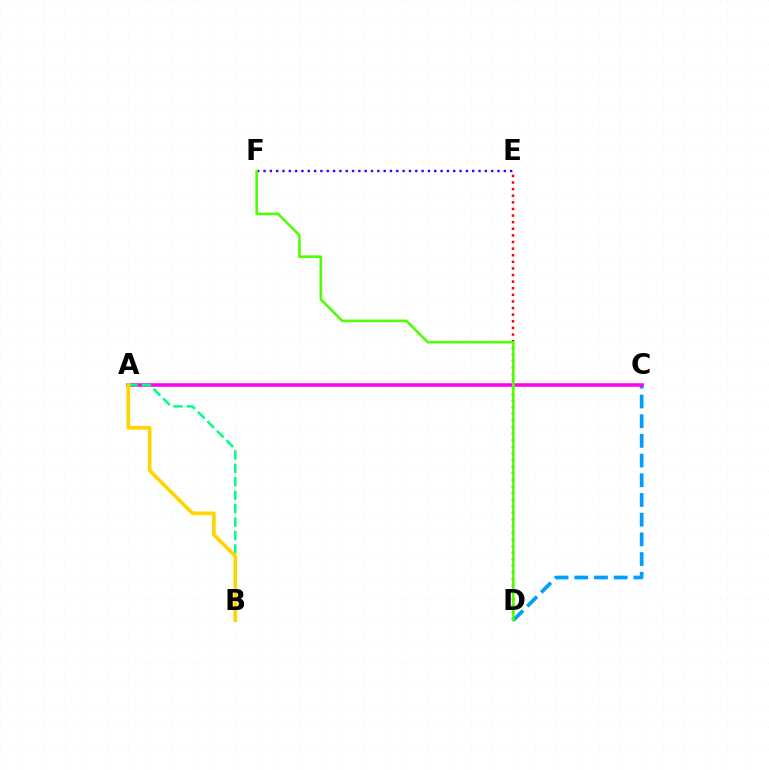{('E', 'F'): [{'color': '#3700ff', 'line_style': 'dotted', 'thickness': 1.72}], ('C', 'D'): [{'color': '#009eff', 'line_style': 'dashed', 'thickness': 2.68}], ('D', 'E'): [{'color': '#ff0000', 'line_style': 'dotted', 'thickness': 1.8}], ('A', 'C'): [{'color': '#ff00ed', 'line_style': 'solid', 'thickness': 2.56}], ('D', 'F'): [{'color': '#4fff00', 'line_style': 'solid', 'thickness': 1.86}], ('A', 'B'): [{'color': '#00ff86', 'line_style': 'dashed', 'thickness': 1.83}, {'color': '#ffd500', 'line_style': 'solid', 'thickness': 2.65}]}